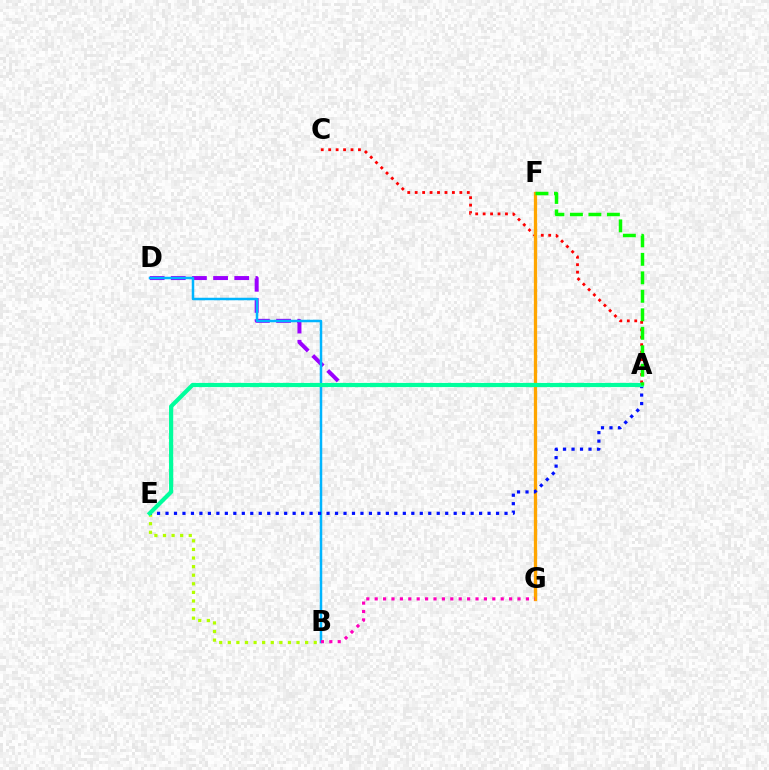{('A', 'C'): [{'color': '#ff0000', 'line_style': 'dotted', 'thickness': 2.02}], ('A', 'D'): [{'color': '#9b00ff', 'line_style': 'dashed', 'thickness': 2.87}], ('F', 'G'): [{'color': '#ffa500', 'line_style': 'solid', 'thickness': 2.37}], ('B', 'D'): [{'color': '#00b5ff', 'line_style': 'solid', 'thickness': 1.8}], ('B', 'G'): [{'color': '#ff00bd', 'line_style': 'dotted', 'thickness': 2.28}], ('B', 'E'): [{'color': '#b3ff00', 'line_style': 'dotted', 'thickness': 2.33}], ('A', 'E'): [{'color': '#0010ff', 'line_style': 'dotted', 'thickness': 2.3}, {'color': '#00ff9d', 'line_style': 'solid', 'thickness': 3.0}], ('A', 'F'): [{'color': '#08ff00', 'line_style': 'dashed', 'thickness': 2.51}]}